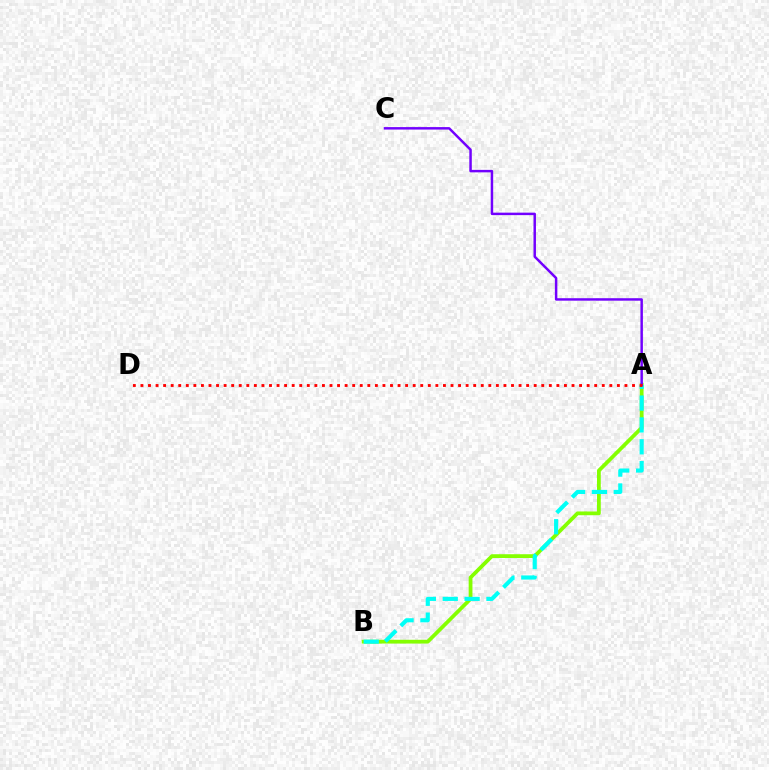{('A', 'B'): [{'color': '#84ff00', 'line_style': 'solid', 'thickness': 2.71}, {'color': '#00fff6', 'line_style': 'dashed', 'thickness': 2.97}], ('A', 'C'): [{'color': '#7200ff', 'line_style': 'solid', 'thickness': 1.78}], ('A', 'D'): [{'color': '#ff0000', 'line_style': 'dotted', 'thickness': 2.05}]}